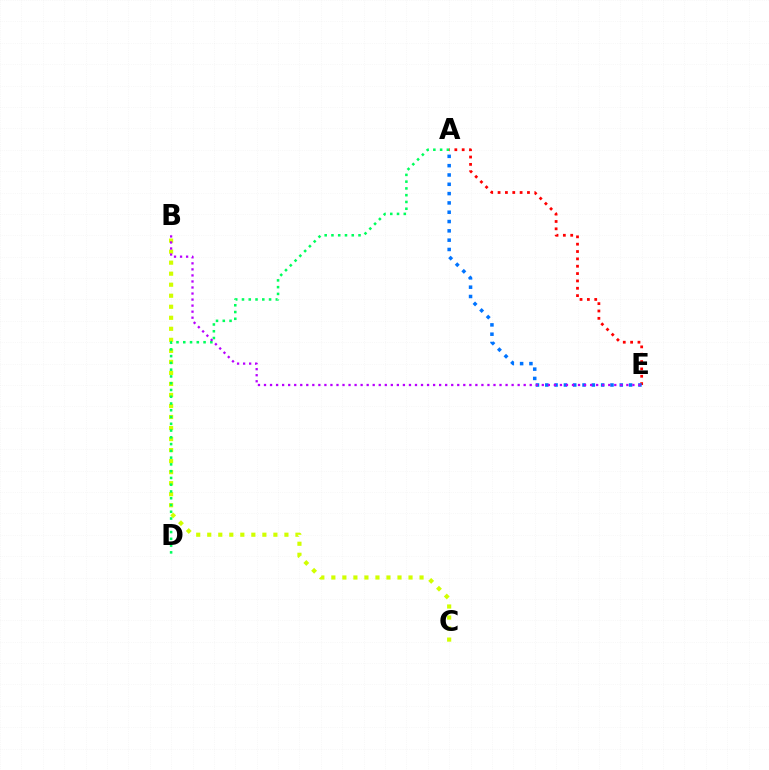{('B', 'C'): [{'color': '#d1ff00', 'line_style': 'dotted', 'thickness': 3.0}], ('A', 'E'): [{'color': '#ff0000', 'line_style': 'dotted', 'thickness': 2.0}, {'color': '#0074ff', 'line_style': 'dotted', 'thickness': 2.53}], ('A', 'D'): [{'color': '#00ff5c', 'line_style': 'dotted', 'thickness': 1.84}], ('B', 'E'): [{'color': '#b900ff', 'line_style': 'dotted', 'thickness': 1.64}]}